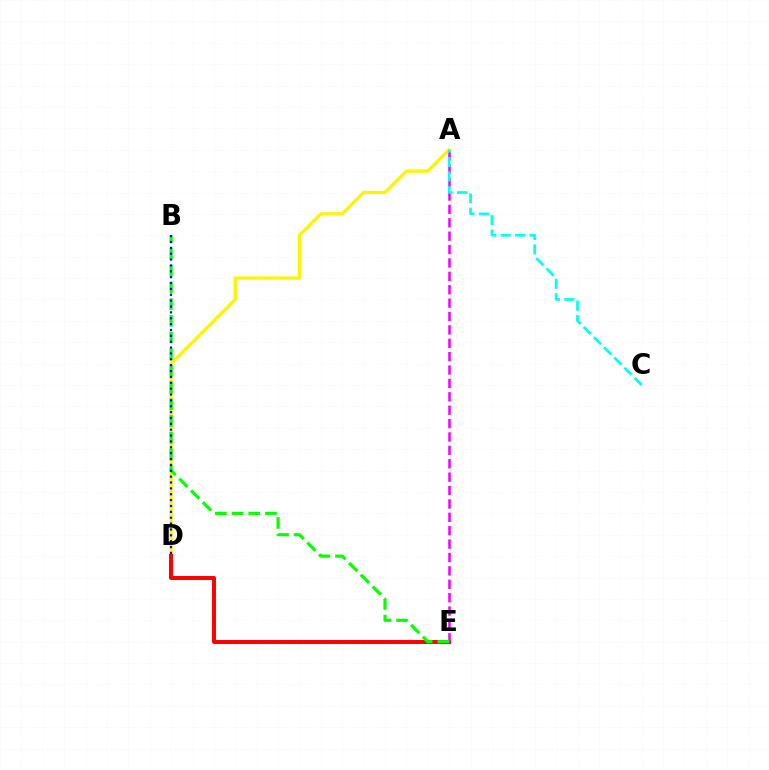{('A', 'D'): [{'color': '#fcf500', 'line_style': 'solid', 'thickness': 2.37}], ('D', 'E'): [{'color': '#ff0000', 'line_style': 'solid', 'thickness': 2.85}], ('A', 'E'): [{'color': '#ee00ff', 'line_style': 'dashed', 'thickness': 1.82}], ('B', 'E'): [{'color': '#08ff00', 'line_style': 'dashed', 'thickness': 2.27}], ('B', 'D'): [{'color': '#0010ff', 'line_style': 'dotted', 'thickness': 1.59}], ('A', 'C'): [{'color': '#00fff6', 'line_style': 'dashed', 'thickness': 1.96}]}